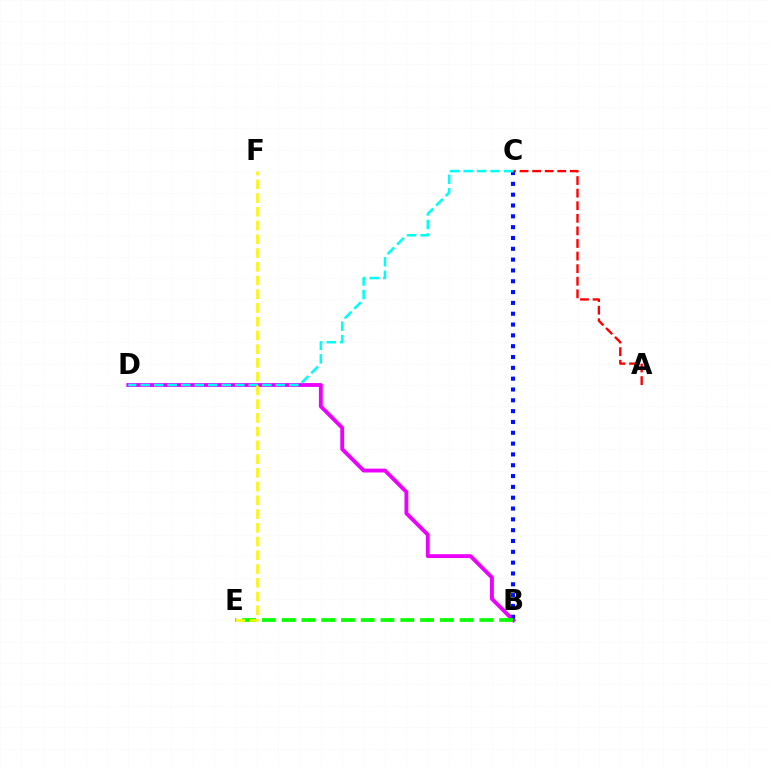{('B', 'D'): [{'color': '#ee00ff', 'line_style': 'solid', 'thickness': 2.78}], ('B', 'C'): [{'color': '#0010ff', 'line_style': 'dotted', 'thickness': 2.94}], ('A', 'C'): [{'color': '#ff0000', 'line_style': 'dashed', 'thickness': 1.71}], ('C', 'D'): [{'color': '#00fff6', 'line_style': 'dashed', 'thickness': 1.84}], ('B', 'E'): [{'color': '#08ff00', 'line_style': 'dashed', 'thickness': 2.69}], ('E', 'F'): [{'color': '#fcf500', 'line_style': 'dashed', 'thickness': 1.87}]}